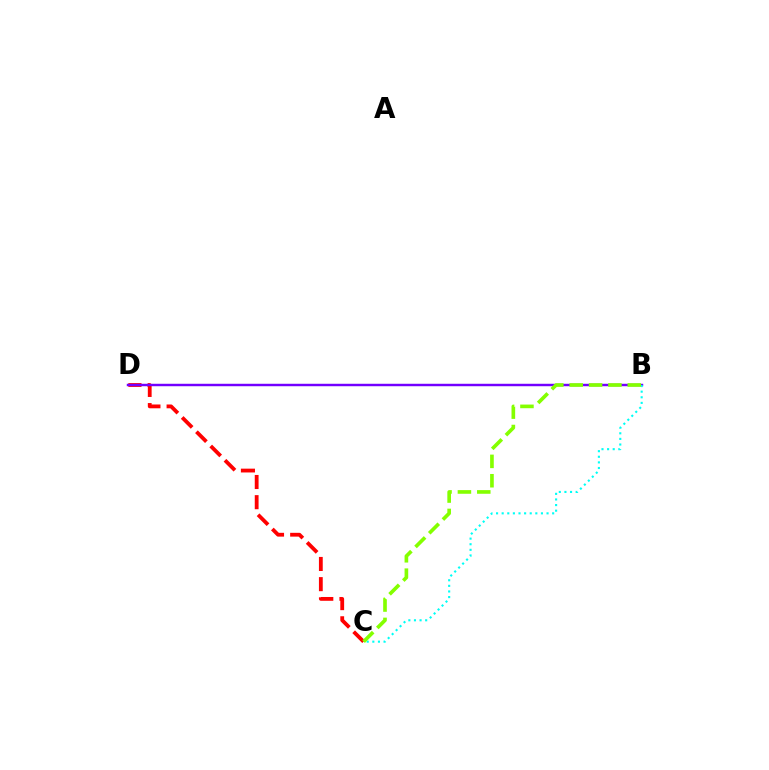{('C', 'D'): [{'color': '#ff0000', 'line_style': 'dashed', 'thickness': 2.74}], ('B', 'D'): [{'color': '#7200ff', 'line_style': 'solid', 'thickness': 1.76}], ('B', 'C'): [{'color': '#00fff6', 'line_style': 'dotted', 'thickness': 1.52}, {'color': '#84ff00', 'line_style': 'dashed', 'thickness': 2.63}]}